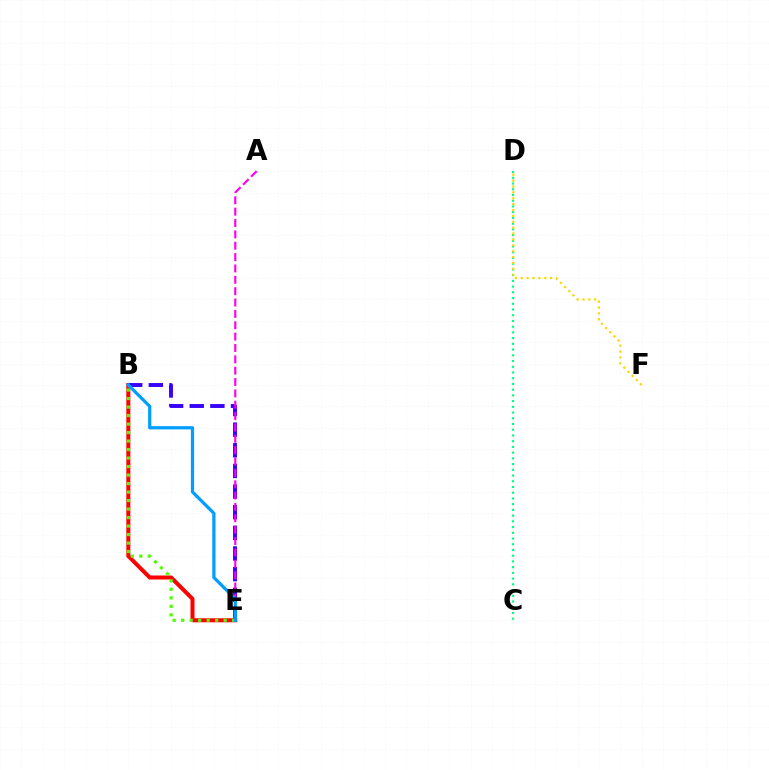{('B', 'E'): [{'color': '#ff0000', 'line_style': 'solid', 'thickness': 2.89}, {'color': '#3700ff', 'line_style': 'dashed', 'thickness': 2.8}, {'color': '#4fff00', 'line_style': 'dotted', 'thickness': 2.31}, {'color': '#009eff', 'line_style': 'solid', 'thickness': 2.33}], ('C', 'D'): [{'color': '#00ff86', 'line_style': 'dotted', 'thickness': 1.56}], ('A', 'E'): [{'color': '#ff00ed', 'line_style': 'dashed', 'thickness': 1.54}], ('D', 'F'): [{'color': '#ffd500', 'line_style': 'dotted', 'thickness': 1.6}]}